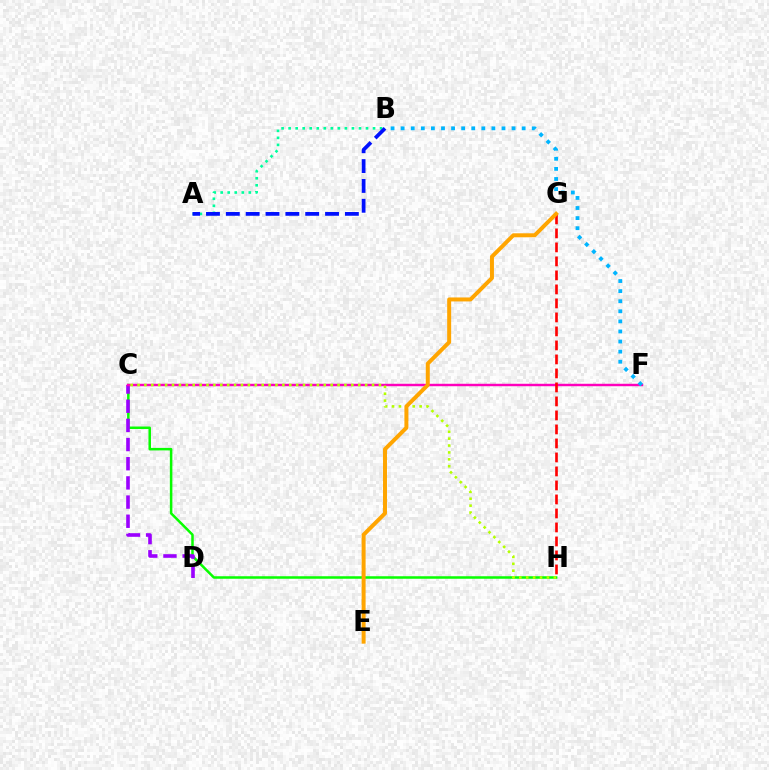{('C', 'H'): [{'color': '#08ff00', 'line_style': 'solid', 'thickness': 1.81}, {'color': '#b3ff00', 'line_style': 'dotted', 'thickness': 1.87}], ('C', 'D'): [{'color': '#9b00ff', 'line_style': 'dashed', 'thickness': 2.6}], ('A', 'B'): [{'color': '#00ff9d', 'line_style': 'dotted', 'thickness': 1.91}, {'color': '#0010ff', 'line_style': 'dashed', 'thickness': 2.7}], ('C', 'F'): [{'color': '#ff00bd', 'line_style': 'solid', 'thickness': 1.76}], ('G', 'H'): [{'color': '#ff0000', 'line_style': 'dashed', 'thickness': 1.9}], ('E', 'G'): [{'color': '#ffa500', 'line_style': 'solid', 'thickness': 2.86}], ('B', 'F'): [{'color': '#00b5ff', 'line_style': 'dotted', 'thickness': 2.74}]}